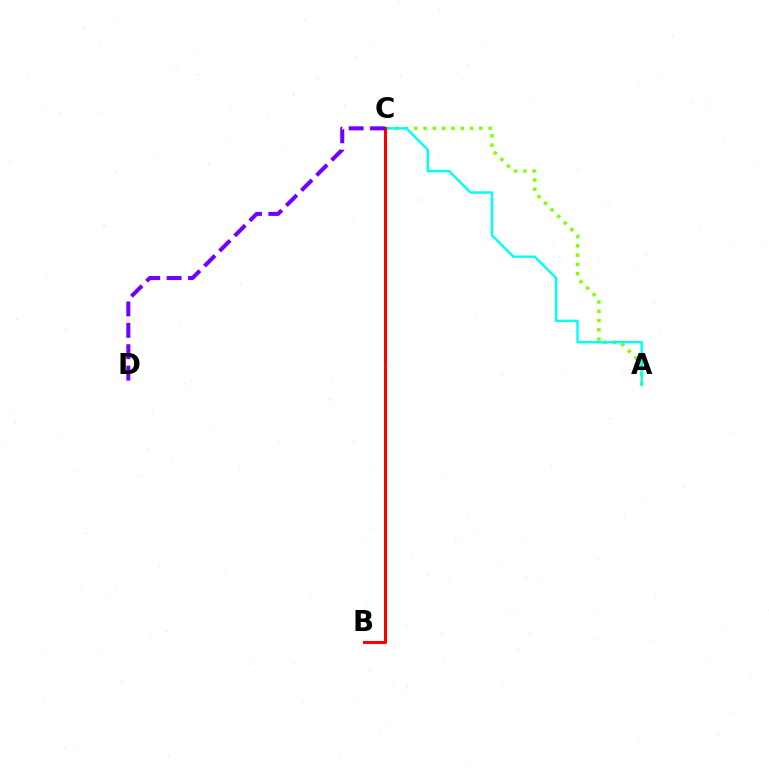{('A', 'C'): [{'color': '#84ff00', 'line_style': 'dotted', 'thickness': 2.52}, {'color': '#00fff6', 'line_style': 'solid', 'thickness': 1.75}], ('B', 'C'): [{'color': '#ff0000', 'line_style': 'solid', 'thickness': 2.19}], ('C', 'D'): [{'color': '#7200ff', 'line_style': 'dashed', 'thickness': 2.9}]}